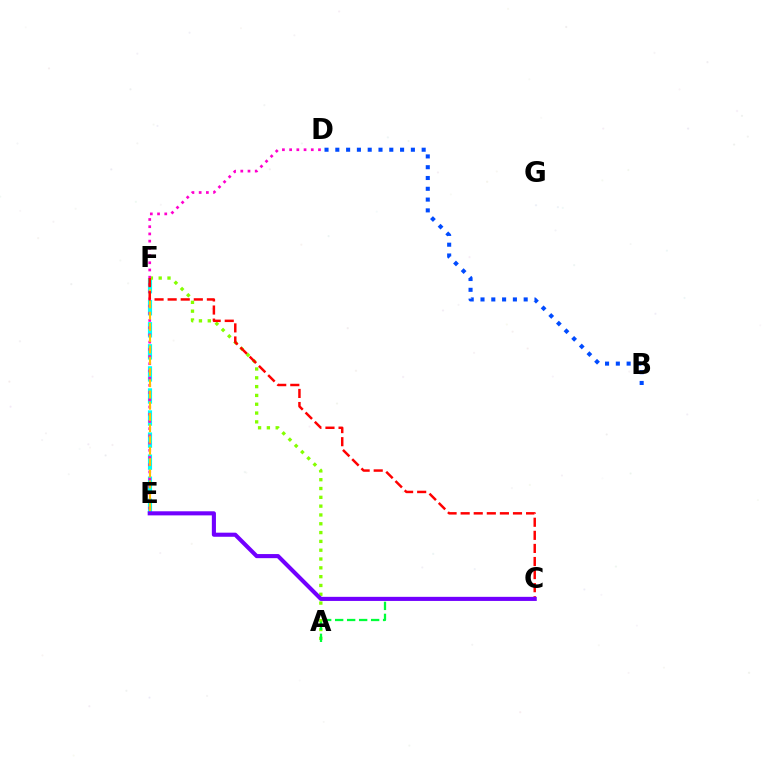{('E', 'F'): [{'color': '#00fff6', 'line_style': 'dashed', 'thickness': 3.0}, {'color': '#ffbd00', 'line_style': 'dashed', 'thickness': 1.53}], ('A', 'F'): [{'color': '#84ff00', 'line_style': 'dotted', 'thickness': 2.39}], ('A', 'C'): [{'color': '#00ff39', 'line_style': 'dashed', 'thickness': 1.63}], ('D', 'E'): [{'color': '#ff00cf', 'line_style': 'dotted', 'thickness': 1.96}], ('B', 'D'): [{'color': '#004bff', 'line_style': 'dotted', 'thickness': 2.93}], ('C', 'F'): [{'color': '#ff0000', 'line_style': 'dashed', 'thickness': 1.78}], ('C', 'E'): [{'color': '#7200ff', 'line_style': 'solid', 'thickness': 2.95}]}